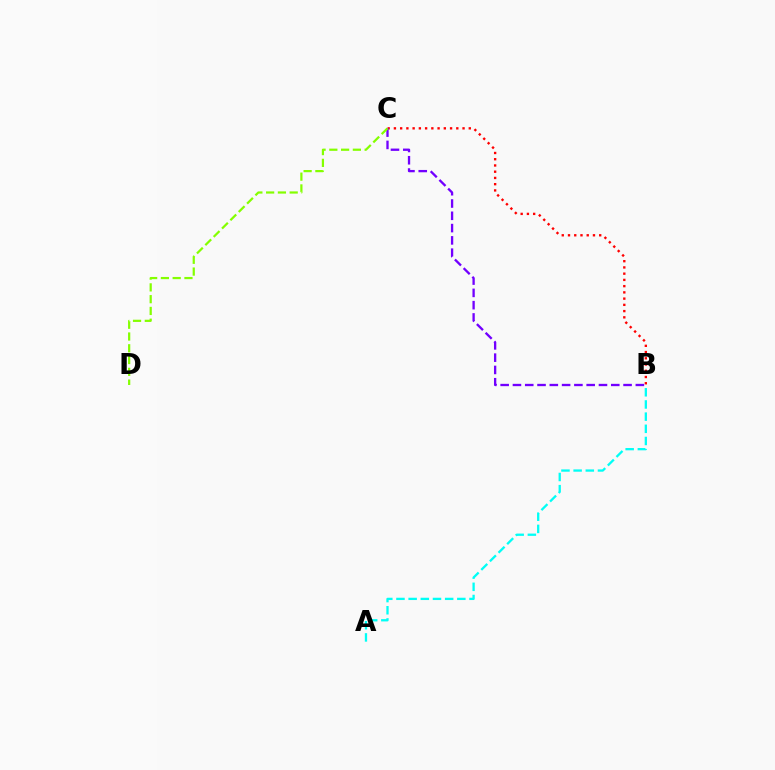{('B', 'C'): [{'color': '#ff0000', 'line_style': 'dotted', 'thickness': 1.7}, {'color': '#7200ff', 'line_style': 'dashed', 'thickness': 1.67}], ('C', 'D'): [{'color': '#84ff00', 'line_style': 'dashed', 'thickness': 1.6}], ('A', 'B'): [{'color': '#00fff6', 'line_style': 'dashed', 'thickness': 1.65}]}